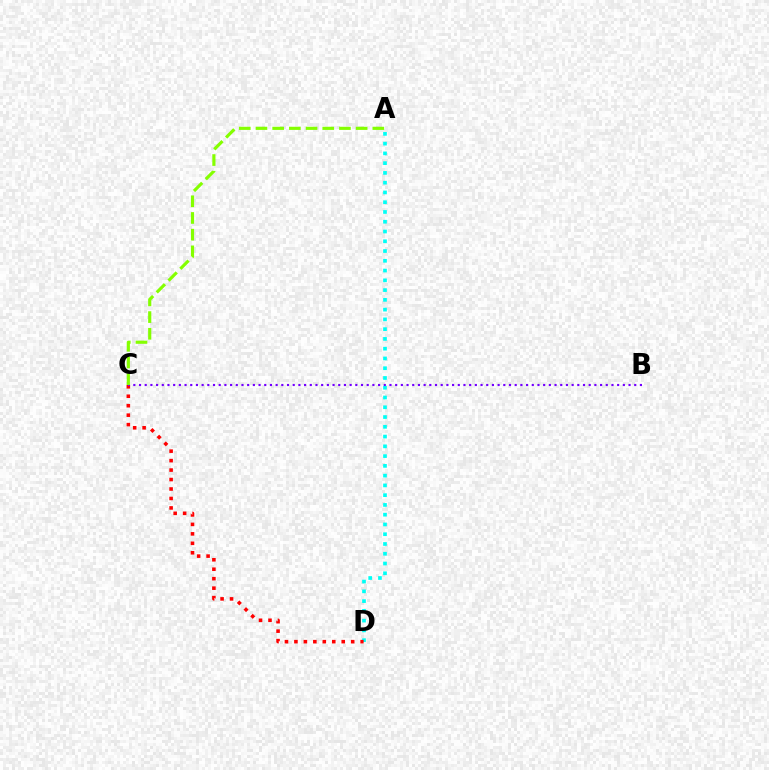{('A', 'D'): [{'color': '#00fff6', 'line_style': 'dotted', 'thickness': 2.65}], ('C', 'D'): [{'color': '#ff0000', 'line_style': 'dotted', 'thickness': 2.57}], ('B', 'C'): [{'color': '#7200ff', 'line_style': 'dotted', 'thickness': 1.55}], ('A', 'C'): [{'color': '#84ff00', 'line_style': 'dashed', 'thickness': 2.27}]}